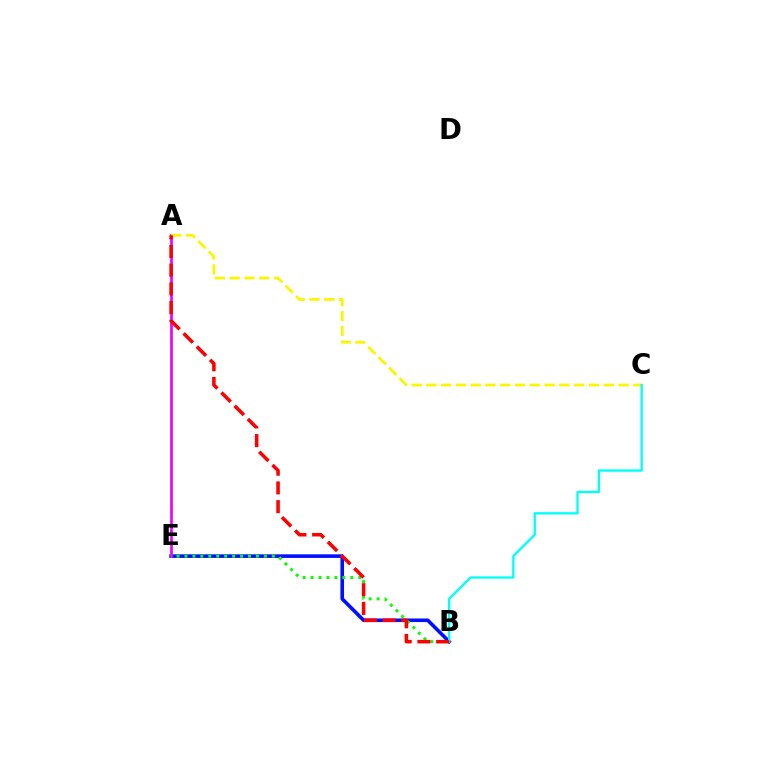{('B', 'E'): [{'color': '#0010ff', 'line_style': 'solid', 'thickness': 2.6}, {'color': '#08ff00', 'line_style': 'dotted', 'thickness': 2.16}], ('A', 'E'): [{'color': '#ee00ff', 'line_style': 'solid', 'thickness': 1.94}], ('A', 'C'): [{'color': '#fcf500', 'line_style': 'dashed', 'thickness': 2.01}], ('B', 'C'): [{'color': '#00fff6', 'line_style': 'solid', 'thickness': 1.67}], ('A', 'B'): [{'color': '#ff0000', 'line_style': 'dashed', 'thickness': 2.54}]}